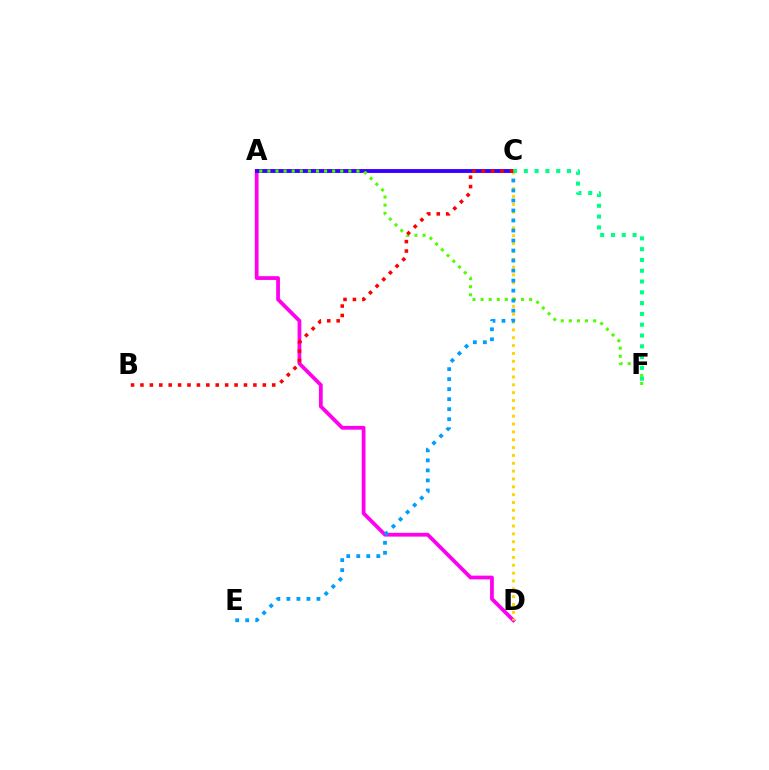{('A', 'D'): [{'color': '#ff00ed', 'line_style': 'solid', 'thickness': 2.71}], ('C', 'D'): [{'color': '#ffd500', 'line_style': 'dotted', 'thickness': 2.13}], ('A', 'C'): [{'color': '#3700ff', 'line_style': 'solid', 'thickness': 2.79}], ('A', 'F'): [{'color': '#4fff00', 'line_style': 'dotted', 'thickness': 2.2}], ('C', 'E'): [{'color': '#009eff', 'line_style': 'dotted', 'thickness': 2.72}], ('C', 'F'): [{'color': '#00ff86', 'line_style': 'dotted', 'thickness': 2.93}], ('B', 'C'): [{'color': '#ff0000', 'line_style': 'dotted', 'thickness': 2.56}]}